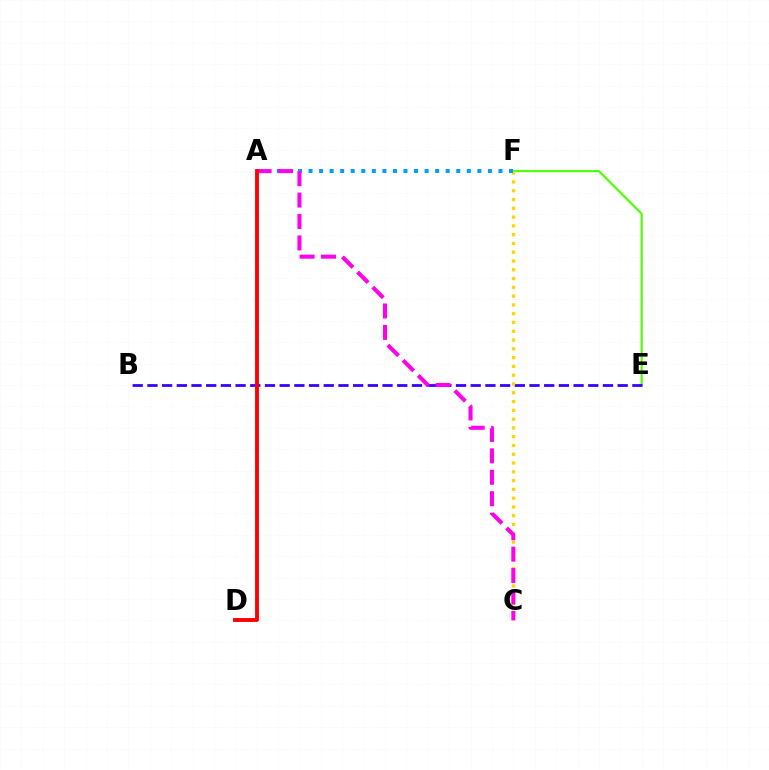{('E', 'F'): [{'color': '#4fff00', 'line_style': 'solid', 'thickness': 1.54}], ('A', 'D'): [{'color': '#00ff86', 'line_style': 'dashed', 'thickness': 1.61}, {'color': '#ff0000', 'line_style': 'solid', 'thickness': 2.78}], ('B', 'E'): [{'color': '#3700ff', 'line_style': 'dashed', 'thickness': 2.0}], ('C', 'F'): [{'color': '#ffd500', 'line_style': 'dotted', 'thickness': 2.39}], ('A', 'F'): [{'color': '#009eff', 'line_style': 'dotted', 'thickness': 2.87}], ('A', 'C'): [{'color': '#ff00ed', 'line_style': 'dashed', 'thickness': 2.91}]}